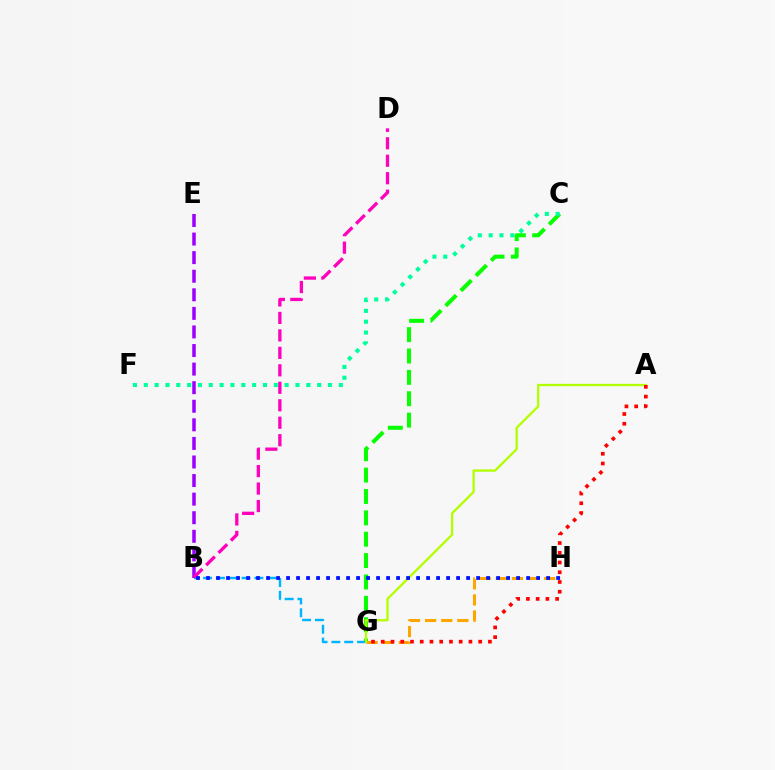{('C', 'G'): [{'color': '#08ff00', 'line_style': 'dashed', 'thickness': 2.9}], ('G', 'H'): [{'color': '#ffa500', 'line_style': 'dashed', 'thickness': 2.19}], ('B', 'E'): [{'color': '#9b00ff', 'line_style': 'dashed', 'thickness': 2.52}], ('B', 'G'): [{'color': '#00b5ff', 'line_style': 'dashed', 'thickness': 1.74}], ('A', 'G'): [{'color': '#b3ff00', 'line_style': 'solid', 'thickness': 1.66}, {'color': '#ff0000', 'line_style': 'dotted', 'thickness': 2.65}], ('B', 'D'): [{'color': '#ff00bd', 'line_style': 'dashed', 'thickness': 2.37}], ('C', 'F'): [{'color': '#00ff9d', 'line_style': 'dotted', 'thickness': 2.94}], ('B', 'H'): [{'color': '#0010ff', 'line_style': 'dotted', 'thickness': 2.72}]}